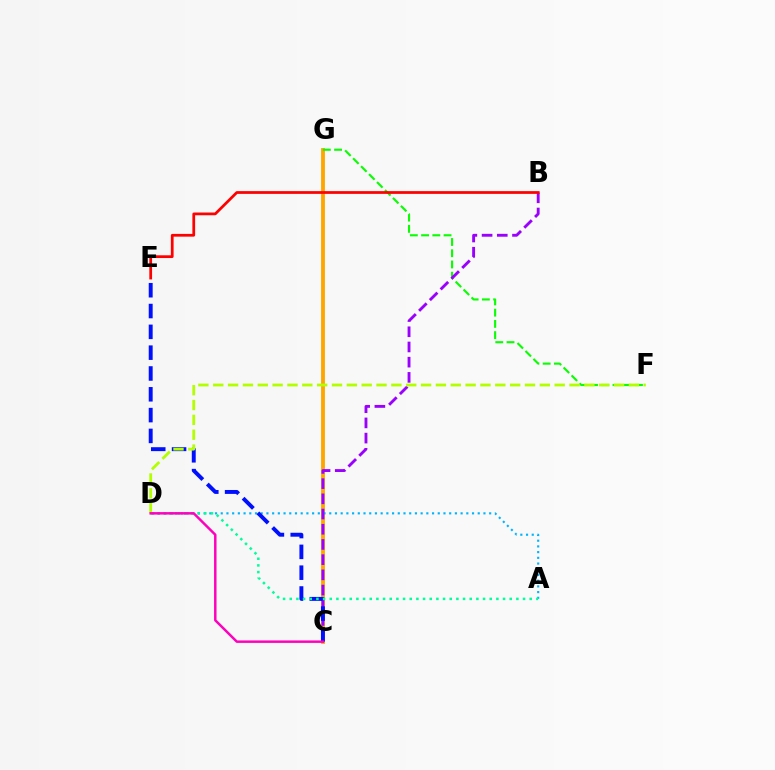{('C', 'G'): [{'color': '#ffa500', 'line_style': 'solid', 'thickness': 2.75}], ('A', 'D'): [{'color': '#00b5ff', 'line_style': 'dotted', 'thickness': 1.55}, {'color': '#00ff9d', 'line_style': 'dotted', 'thickness': 1.81}], ('F', 'G'): [{'color': '#08ff00', 'line_style': 'dashed', 'thickness': 1.53}], ('B', 'C'): [{'color': '#9b00ff', 'line_style': 'dashed', 'thickness': 2.07}], ('C', 'E'): [{'color': '#0010ff', 'line_style': 'dashed', 'thickness': 2.83}], ('D', 'F'): [{'color': '#b3ff00', 'line_style': 'dashed', 'thickness': 2.02}], ('B', 'E'): [{'color': '#ff0000', 'line_style': 'solid', 'thickness': 1.98}], ('C', 'D'): [{'color': '#ff00bd', 'line_style': 'solid', 'thickness': 1.78}]}